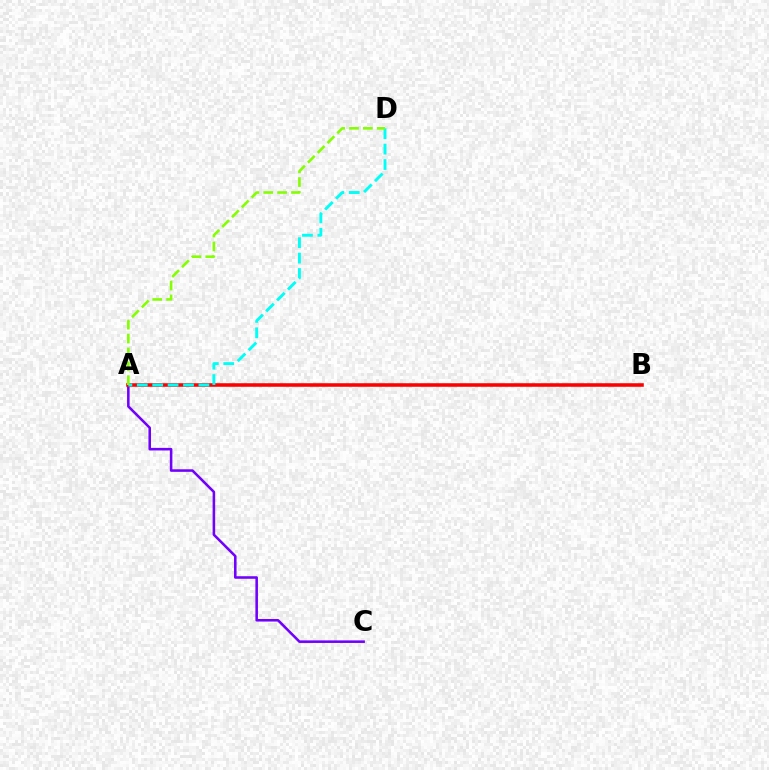{('A', 'C'): [{'color': '#7200ff', 'line_style': 'solid', 'thickness': 1.84}], ('A', 'B'): [{'color': '#ff0000', 'line_style': 'solid', 'thickness': 2.57}], ('A', 'D'): [{'color': '#00fff6', 'line_style': 'dashed', 'thickness': 2.09}, {'color': '#84ff00', 'line_style': 'dashed', 'thickness': 1.88}]}